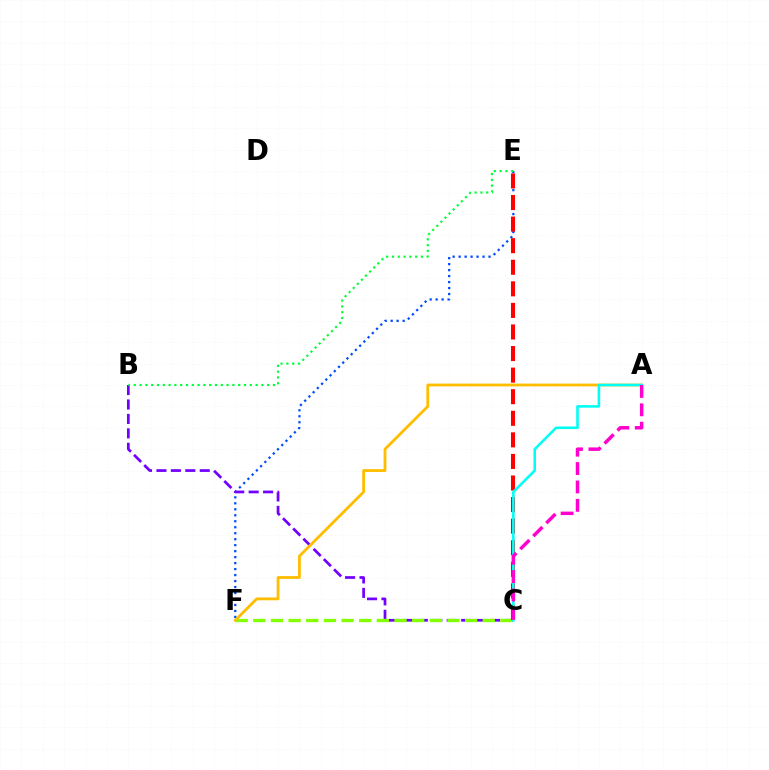{('E', 'F'): [{'color': '#004bff', 'line_style': 'dotted', 'thickness': 1.62}], ('B', 'C'): [{'color': '#7200ff', 'line_style': 'dashed', 'thickness': 1.96}], ('C', 'F'): [{'color': '#84ff00', 'line_style': 'dashed', 'thickness': 2.4}], ('C', 'E'): [{'color': '#ff0000', 'line_style': 'dashed', 'thickness': 2.93}], ('B', 'E'): [{'color': '#00ff39', 'line_style': 'dotted', 'thickness': 1.58}], ('A', 'F'): [{'color': '#ffbd00', 'line_style': 'solid', 'thickness': 2.02}], ('A', 'C'): [{'color': '#00fff6', 'line_style': 'solid', 'thickness': 1.86}, {'color': '#ff00cf', 'line_style': 'dashed', 'thickness': 2.5}]}